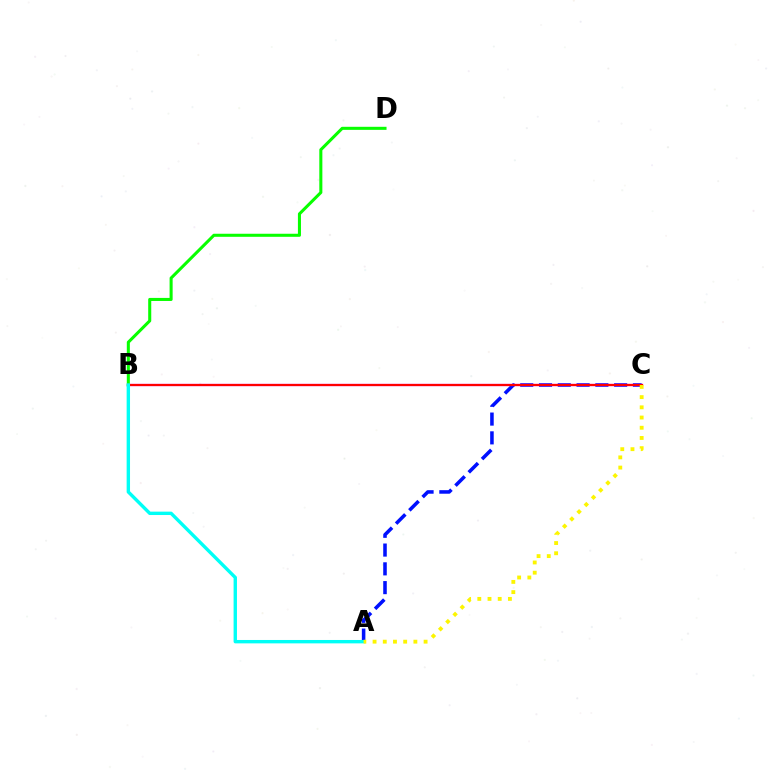{('A', 'C'): [{'color': '#0010ff', 'line_style': 'dashed', 'thickness': 2.55}, {'color': '#fcf500', 'line_style': 'dotted', 'thickness': 2.77}], ('B', 'C'): [{'color': '#ee00ff', 'line_style': 'solid', 'thickness': 1.61}, {'color': '#ff0000', 'line_style': 'solid', 'thickness': 1.57}], ('B', 'D'): [{'color': '#08ff00', 'line_style': 'solid', 'thickness': 2.2}], ('A', 'B'): [{'color': '#00fff6', 'line_style': 'solid', 'thickness': 2.44}]}